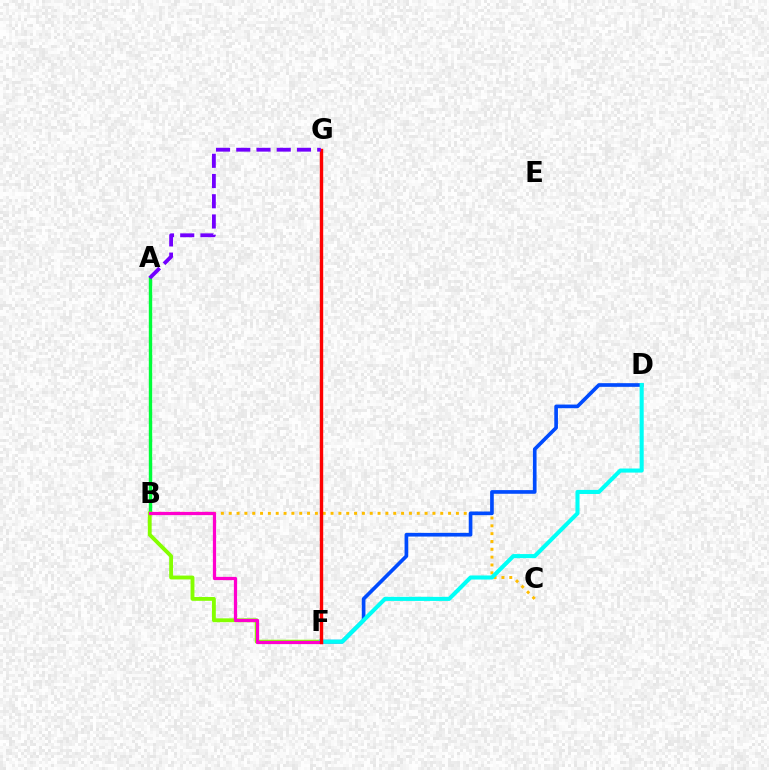{('B', 'C'): [{'color': '#ffbd00', 'line_style': 'dotted', 'thickness': 2.13}], ('D', 'F'): [{'color': '#004bff', 'line_style': 'solid', 'thickness': 2.64}, {'color': '#00fff6', 'line_style': 'solid', 'thickness': 2.94}], ('A', 'B'): [{'color': '#00ff39', 'line_style': 'solid', 'thickness': 2.44}], ('B', 'F'): [{'color': '#84ff00', 'line_style': 'solid', 'thickness': 2.78}, {'color': '#ff00cf', 'line_style': 'solid', 'thickness': 2.33}], ('F', 'G'): [{'color': '#ff0000', 'line_style': 'solid', 'thickness': 2.45}], ('A', 'G'): [{'color': '#7200ff', 'line_style': 'dashed', 'thickness': 2.75}]}